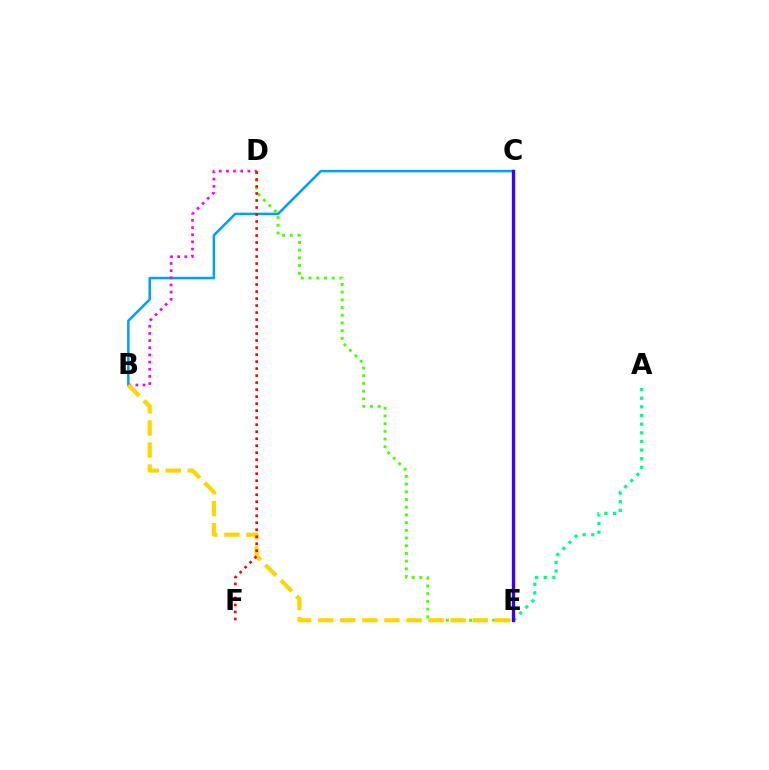{('B', 'C'): [{'color': '#009eff', 'line_style': 'solid', 'thickness': 1.8}], ('A', 'E'): [{'color': '#00ff86', 'line_style': 'dotted', 'thickness': 2.35}], ('B', 'D'): [{'color': '#ff00ed', 'line_style': 'dotted', 'thickness': 1.95}], ('D', 'E'): [{'color': '#4fff00', 'line_style': 'dotted', 'thickness': 2.09}], ('B', 'E'): [{'color': '#ffd500', 'line_style': 'dashed', 'thickness': 3.0}], ('C', 'E'): [{'color': '#3700ff', 'line_style': 'solid', 'thickness': 2.41}], ('D', 'F'): [{'color': '#ff0000', 'line_style': 'dotted', 'thickness': 1.9}]}